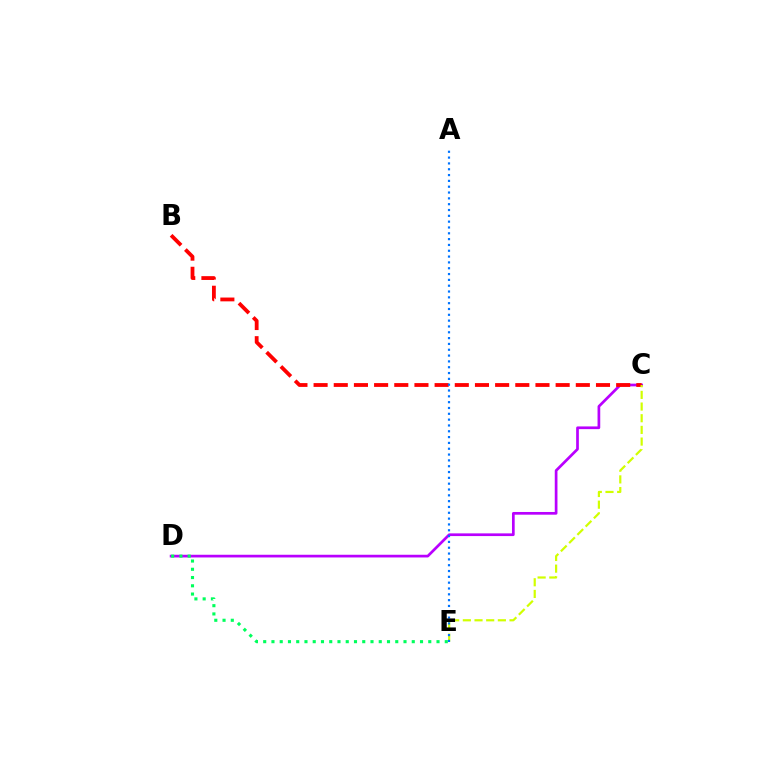{('C', 'D'): [{'color': '#b900ff', 'line_style': 'solid', 'thickness': 1.95}], ('B', 'C'): [{'color': '#ff0000', 'line_style': 'dashed', 'thickness': 2.74}], ('D', 'E'): [{'color': '#00ff5c', 'line_style': 'dotted', 'thickness': 2.24}], ('C', 'E'): [{'color': '#d1ff00', 'line_style': 'dashed', 'thickness': 1.59}], ('A', 'E'): [{'color': '#0074ff', 'line_style': 'dotted', 'thickness': 1.58}]}